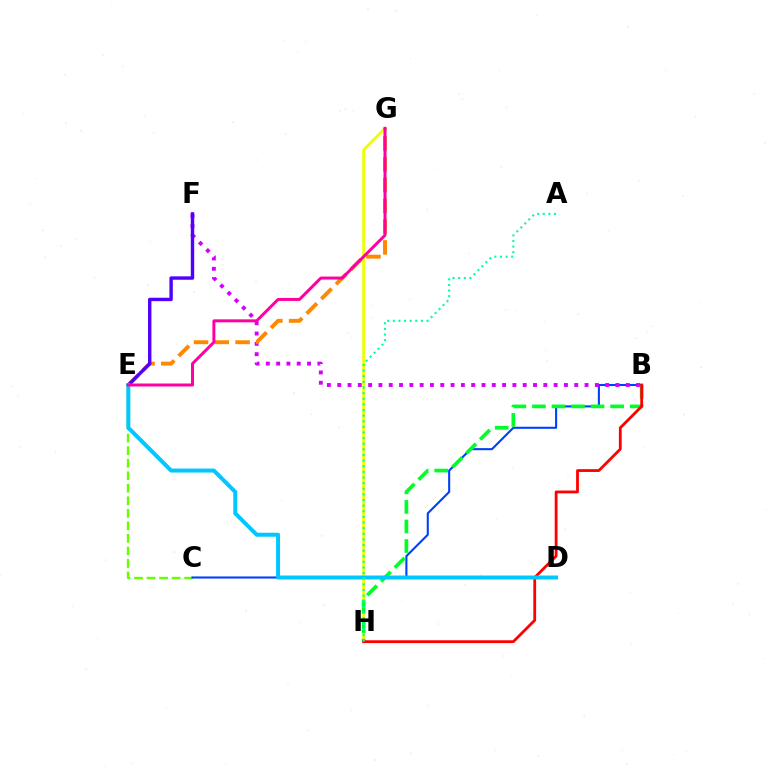{('C', 'E'): [{'color': '#66ff00', 'line_style': 'dashed', 'thickness': 1.7}], ('B', 'C'): [{'color': '#003fff', 'line_style': 'solid', 'thickness': 1.5}], ('B', 'F'): [{'color': '#d600ff', 'line_style': 'dotted', 'thickness': 2.8}], ('G', 'H'): [{'color': '#eeff00', 'line_style': 'solid', 'thickness': 1.99}], ('E', 'G'): [{'color': '#ff8800', 'line_style': 'dashed', 'thickness': 2.82}, {'color': '#ff00a0', 'line_style': 'solid', 'thickness': 2.14}], ('E', 'F'): [{'color': '#4f00ff', 'line_style': 'solid', 'thickness': 2.45}], ('B', 'H'): [{'color': '#00ff27', 'line_style': 'dashed', 'thickness': 2.66}, {'color': '#ff0000', 'line_style': 'solid', 'thickness': 2.02}], ('D', 'E'): [{'color': '#00c7ff', 'line_style': 'solid', 'thickness': 2.87}], ('A', 'H'): [{'color': '#00ffaf', 'line_style': 'dotted', 'thickness': 1.53}]}